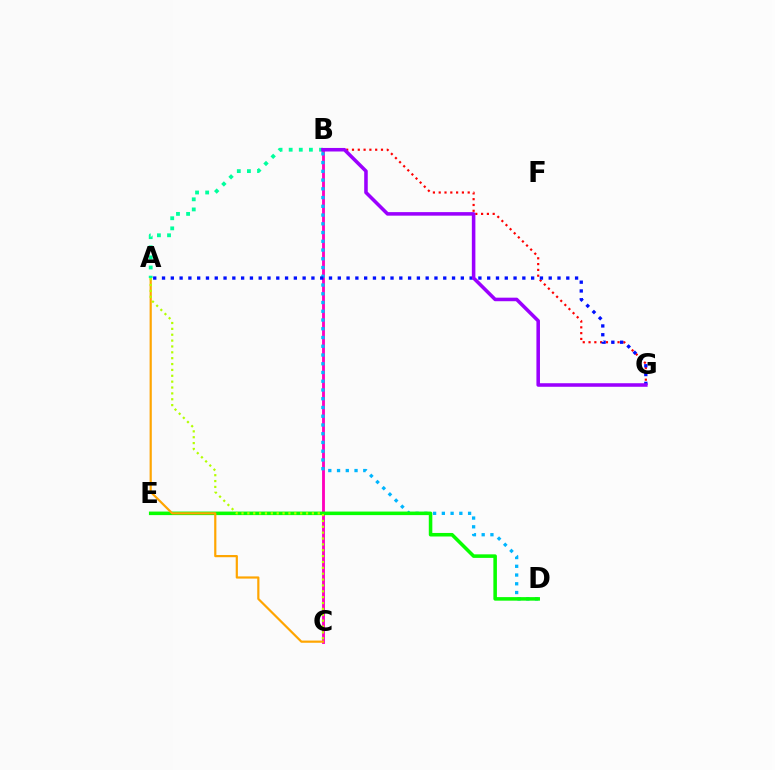{('B', 'C'): [{'color': '#ff00bd', 'line_style': 'solid', 'thickness': 2.05}], ('B', 'D'): [{'color': '#00b5ff', 'line_style': 'dotted', 'thickness': 2.38}], ('D', 'E'): [{'color': '#08ff00', 'line_style': 'solid', 'thickness': 2.55}], ('B', 'G'): [{'color': '#ff0000', 'line_style': 'dotted', 'thickness': 1.58}, {'color': '#9b00ff', 'line_style': 'solid', 'thickness': 2.55}], ('A', 'C'): [{'color': '#ffa500', 'line_style': 'solid', 'thickness': 1.58}, {'color': '#b3ff00', 'line_style': 'dotted', 'thickness': 1.59}], ('A', 'B'): [{'color': '#00ff9d', 'line_style': 'dotted', 'thickness': 2.75}], ('A', 'G'): [{'color': '#0010ff', 'line_style': 'dotted', 'thickness': 2.39}]}